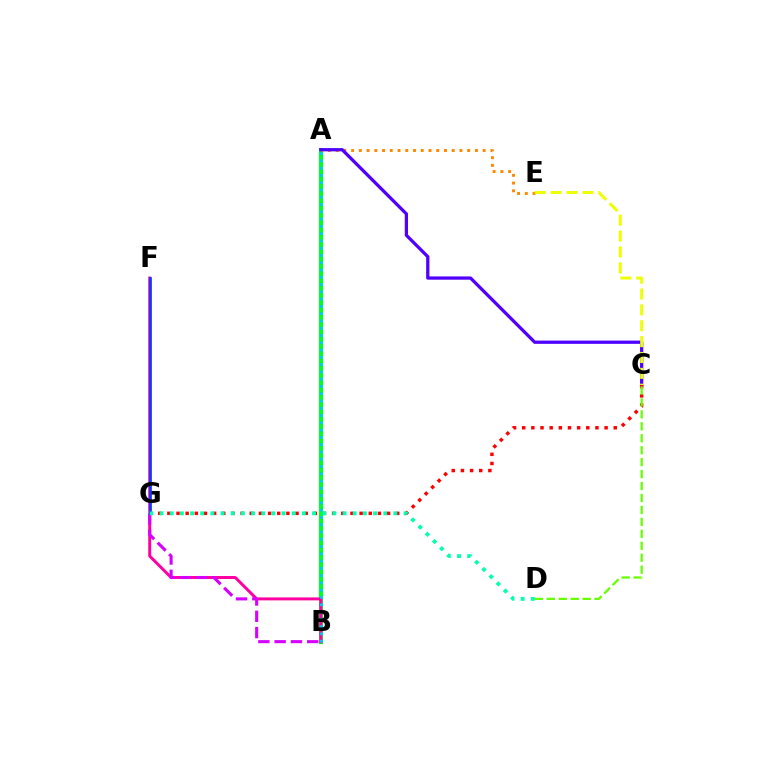{('A', 'B'): [{'color': '#00ff27', 'line_style': 'solid', 'thickness': 2.99}, {'color': '#00c7ff', 'line_style': 'dotted', 'thickness': 1.98}], ('B', 'F'): [{'color': '#ff00a0', 'line_style': 'solid', 'thickness': 2.14}], ('A', 'E'): [{'color': '#ff8800', 'line_style': 'dotted', 'thickness': 2.1}], ('A', 'C'): [{'color': '#4f00ff', 'line_style': 'solid', 'thickness': 2.34}], ('C', 'E'): [{'color': '#eeff00', 'line_style': 'dashed', 'thickness': 2.16}], ('C', 'G'): [{'color': '#ff0000', 'line_style': 'dotted', 'thickness': 2.49}], ('B', 'G'): [{'color': '#d600ff', 'line_style': 'dashed', 'thickness': 2.21}], ('F', 'G'): [{'color': '#003fff', 'line_style': 'solid', 'thickness': 1.91}], ('C', 'D'): [{'color': '#66ff00', 'line_style': 'dashed', 'thickness': 1.62}], ('D', 'G'): [{'color': '#00ffaf', 'line_style': 'dotted', 'thickness': 2.76}]}